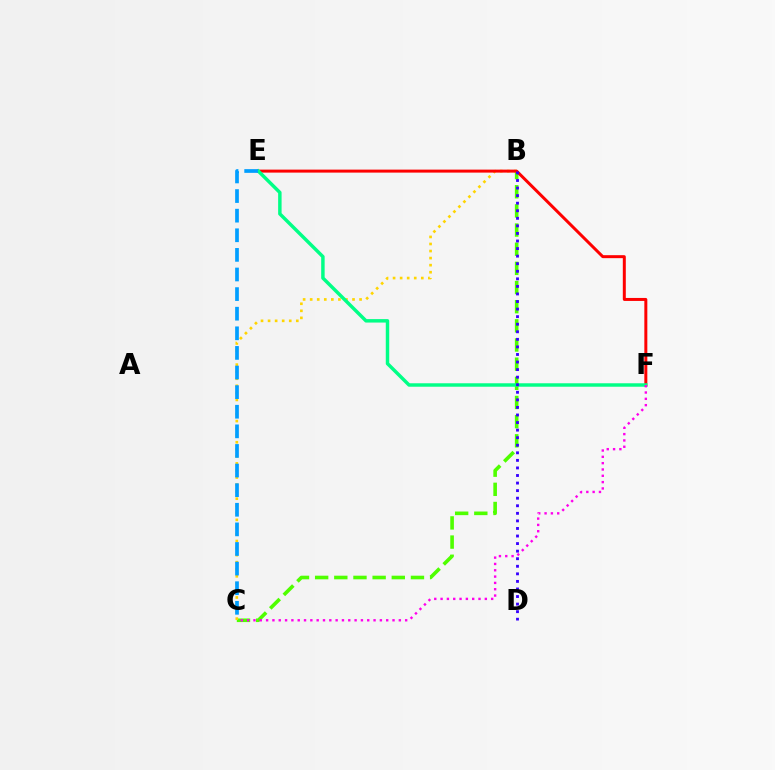{('B', 'C'): [{'color': '#4fff00', 'line_style': 'dashed', 'thickness': 2.6}, {'color': '#ffd500', 'line_style': 'dotted', 'thickness': 1.92}], ('E', 'F'): [{'color': '#ff0000', 'line_style': 'solid', 'thickness': 2.15}, {'color': '#00ff86', 'line_style': 'solid', 'thickness': 2.49}], ('B', 'D'): [{'color': '#3700ff', 'line_style': 'dotted', 'thickness': 2.06}], ('C', 'F'): [{'color': '#ff00ed', 'line_style': 'dotted', 'thickness': 1.72}], ('C', 'E'): [{'color': '#009eff', 'line_style': 'dashed', 'thickness': 2.66}]}